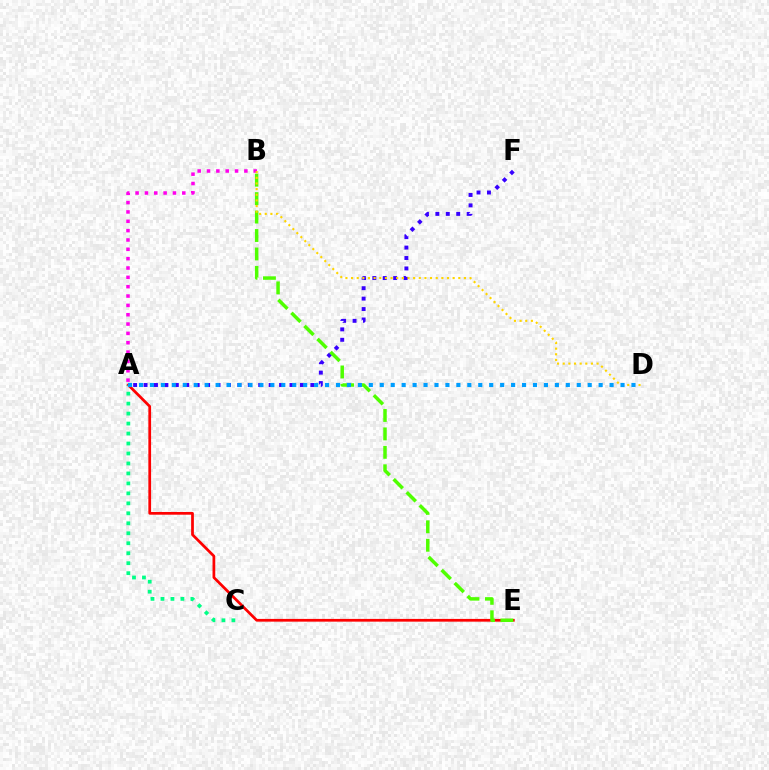{('A', 'B'): [{'color': '#ff00ed', 'line_style': 'dotted', 'thickness': 2.54}], ('A', 'F'): [{'color': '#3700ff', 'line_style': 'dotted', 'thickness': 2.83}], ('A', 'E'): [{'color': '#ff0000', 'line_style': 'solid', 'thickness': 1.97}], ('B', 'E'): [{'color': '#4fff00', 'line_style': 'dashed', 'thickness': 2.51}], ('B', 'D'): [{'color': '#ffd500', 'line_style': 'dotted', 'thickness': 1.53}], ('A', 'C'): [{'color': '#00ff86', 'line_style': 'dotted', 'thickness': 2.71}], ('A', 'D'): [{'color': '#009eff', 'line_style': 'dotted', 'thickness': 2.97}]}